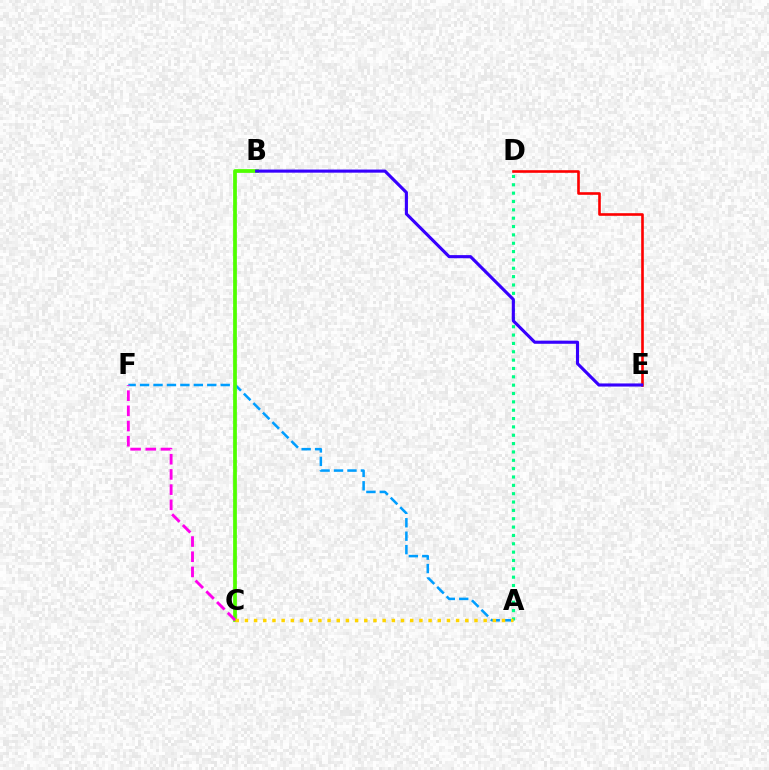{('A', 'F'): [{'color': '#009eff', 'line_style': 'dashed', 'thickness': 1.83}], ('B', 'C'): [{'color': '#4fff00', 'line_style': 'solid', 'thickness': 2.7}], ('A', 'D'): [{'color': '#00ff86', 'line_style': 'dotted', 'thickness': 2.27}], ('C', 'F'): [{'color': '#ff00ed', 'line_style': 'dashed', 'thickness': 2.06}], ('D', 'E'): [{'color': '#ff0000', 'line_style': 'solid', 'thickness': 1.89}], ('A', 'C'): [{'color': '#ffd500', 'line_style': 'dotted', 'thickness': 2.49}], ('B', 'E'): [{'color': '#3700ff', 'line_style': 'solid', 'thickness': 2.24}]}